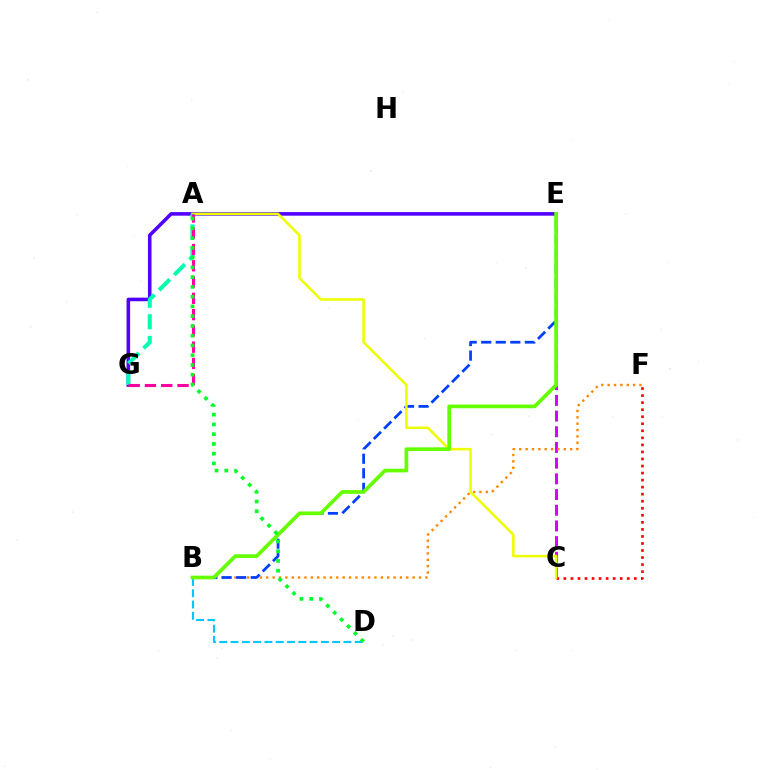{('E', 'G'): [{'color': '#4f00ff', 'line_style': 'solid', 'thickness': 2.57}], ('C', 'E'): [{'color': '#d600ff', 'line_style': 'dashed', 'thickness': 2.13}], ('B', 'F'): [{'color': '#ff8800', 'line_style': 'dotted', 'thickness': 1.73}], ('B', 'E'): [{'color': '#003fff', 'line_style': 'dashed', 'thickness': 1.98}, {'color': '#66ff00', 'line_style': 'solid', 'thickness': 2.66}], ('C', 'F'): [{'color': '#ff0000', 'line_style': 'dotted', 'thickness': 1.91}], ('A', 'C'): [{'color': '#eeff00', 'line_style': 'solid', 'thickness': 1.84}], ('B', 'D'): [{'color': '#00c7ff', 'line_style': 'dashed', 'thickness': 1.53}], ('A', 'G'): [{'color': '#00ffaf', 'line_style': 'dashed', 'thickness': 2.92}, {'color': '#ff00a0', 'line_style': 'dashed', 'thickness': 2.21}], ('A', 'D'): [{'color': '#00ff27', 'line_style': 'dotted', 'thickness': 2.65}]}